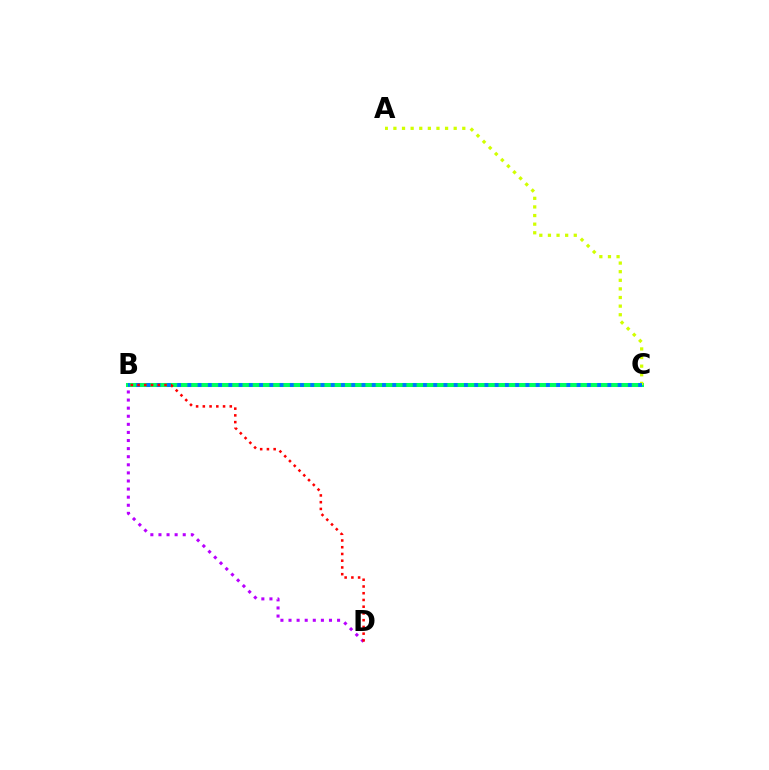{('B', 'D'): [{'color': '#b900ff', 'line_style': 'dotted', 'thickness': 2.2}, {'color': '#ff0000', 'line_style': 'dotted', 'thickness': 1.83}], ('B', 'C'): [{'color': '#00ff5c', 'line_style': 'solid', 'thickness': 2.9}, {'color': '#0074ff', 'line_style': 'dotted', 'thickness': 2.78}], ('A', 'C'): [{'color': '#d1ff00', 'line_style': 'dotted', 'thickness': 2.34}]}